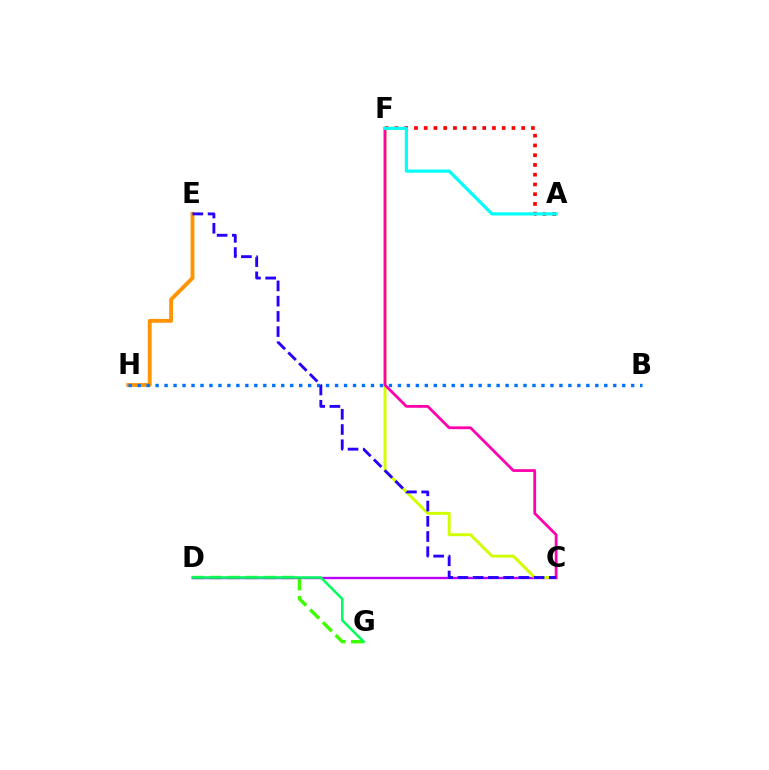{('D', 'G'): [{'color': '#3dff00', 'line_style': 'dashed', 'thickness': 2.45}, {'color': '#00ff5c', 'line_style': 'solid', 'thickness': 1.79}], ('C', 'D'): [{'color': '#b900ff', 'line_style': 'solid', 'thickness': 1.69}], ('E', 'H'): [{'color': '#ff9400', 'line_style': 'solid', 'thickness': 2.77}], ('B', 'H'): [{'color': '#0074ff', 'line_style': 'dotted', 'thickness': 2.44}], ('C', 'F'): [{'color': '#d1ff00', 'line_style': 'solid', 'thickness': 2.12}, {'color': '#ff00ac', 'line_style': 'solid', 'thickness': 2.0}], ('A', 'F'): [{'color': '#ff0000', 'line_style': 'dotted', 'thickness': 2.65}, {'color': '#00fff6', 'line_style': 'solid', 'thickness': 2.29}], ('C', 'E'): [{'color': '#2500ff', 'line_style': 'dashed', 'thickness': 2.07}]}